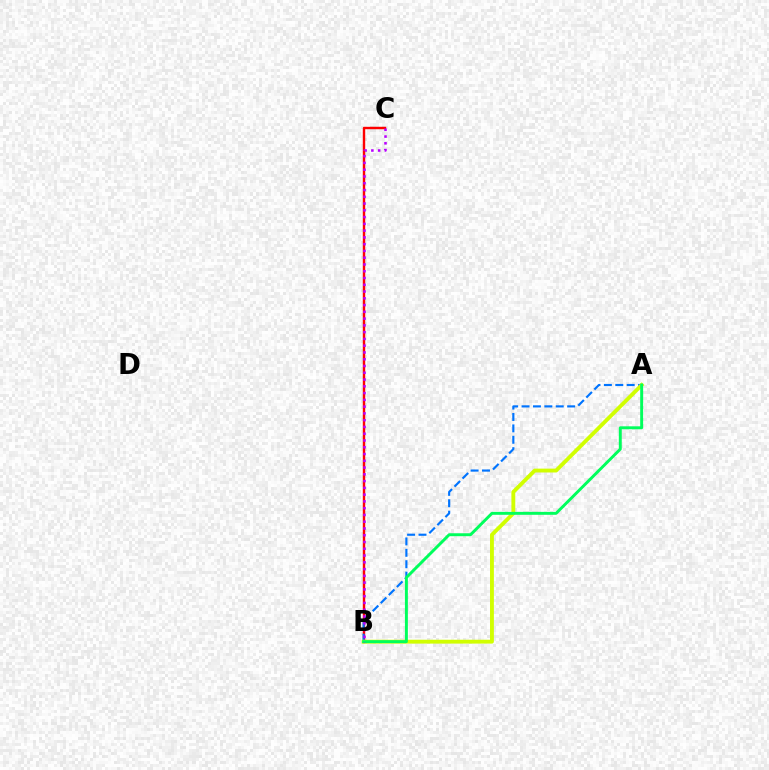{('B', 'C'): [{'color': '#ff0000', 'line_style': 'solid', 'thickness': 1.74}, {'color': '#b900ff', 'line_style': 'dotted', 'thickness': 1.84}], ('A', 'B'): [{'color': '#0074ff', 'line_style': 'dashed', 'thickness': 1.55}, {'color': '#d1ff00', 'line_style': 'solid', 'thickness': 2.78}, {'color': '#00ff5c', 'line_style': 'solid', 'thickness': 2.11}]}